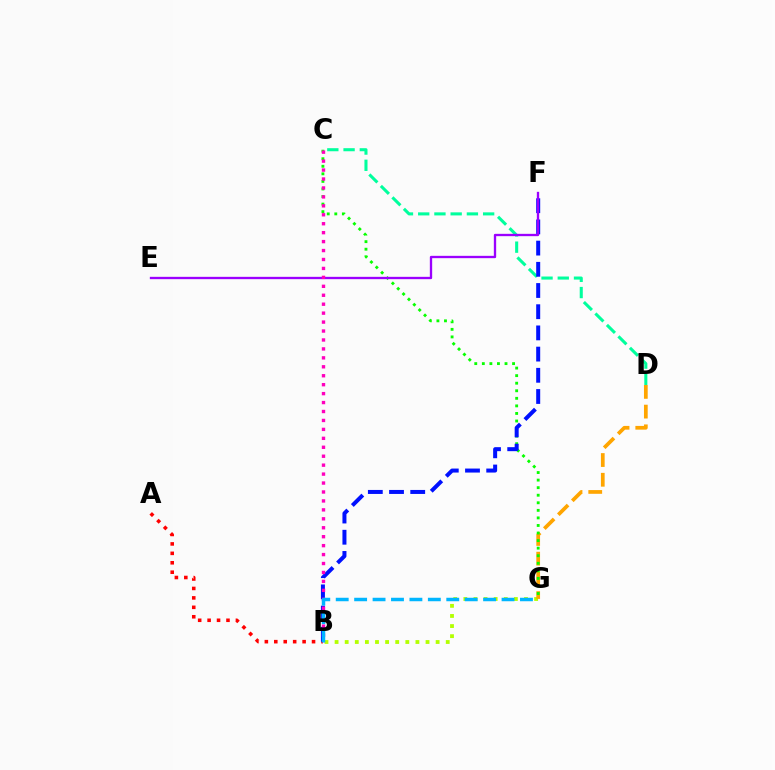{('A', 'B'): [{'color': '#ff0000', 'line_style': 'dotted', 'thickness': 2.56}], ('B', 'G'): [{'color': '#b3ff00', 'line_style': 'dotted', 'thickness': 2.75}, {'color': '#00b5ff', 'line_style': 'dashed', 'thickness': 2.5}], ('D', 'G'): [{'color': '#ffa500', 'line_style': 'dashed', 'thickness': 2.68}], ('C', 'D'): [{'color': '#00ff9d', 'line_style': 'dashed', 'thickness': 2.21}], ('C', 'G'): [{'color': '#08ff00', 'line_style': 'dotted', 'thickness': 2.05}], ('B', 'F'): [{'color': '#0010ff', 'line_style': 'dashed', 'thickness': 2.88}], ('E', 'F'): [{'color': '#9b00ff', 'line_style': 'solid', 'thickness': 1.68}], ('B', 'C'): [{'color': '#ff00bd', 'line_style': 'dotted', 'thickness': 2.43}]}